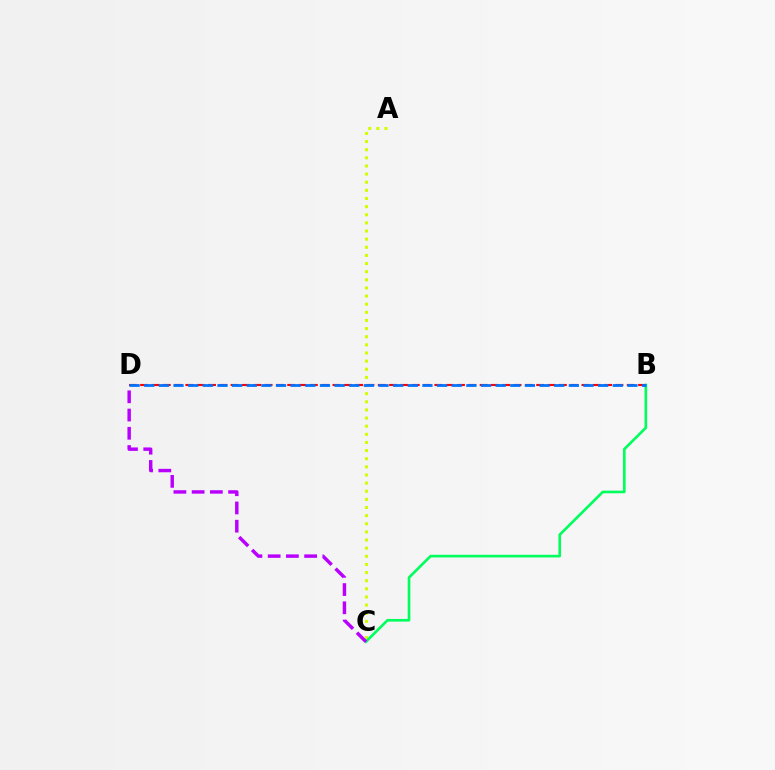{('A', 'C'): [{'color': '#d1ff00', 'line_style': 'dotted', 'thickness': 2.21}], ('B', 'C'): [{'color': '#00ff5c', 'line_style': 'solid', 'thickness': 1.91}], ('B', 'D'): [{'color': '#ff0000', 'line_style': 'dashed', 'thickness': 1.54}, {'color': '#0074ff', 'line_style': 'dashed', 'thickness': 1.99}], ('C', 'D'): [{'color': '#b900ff', 'line_style': 'dashed', 'thickness': 2.48}]}